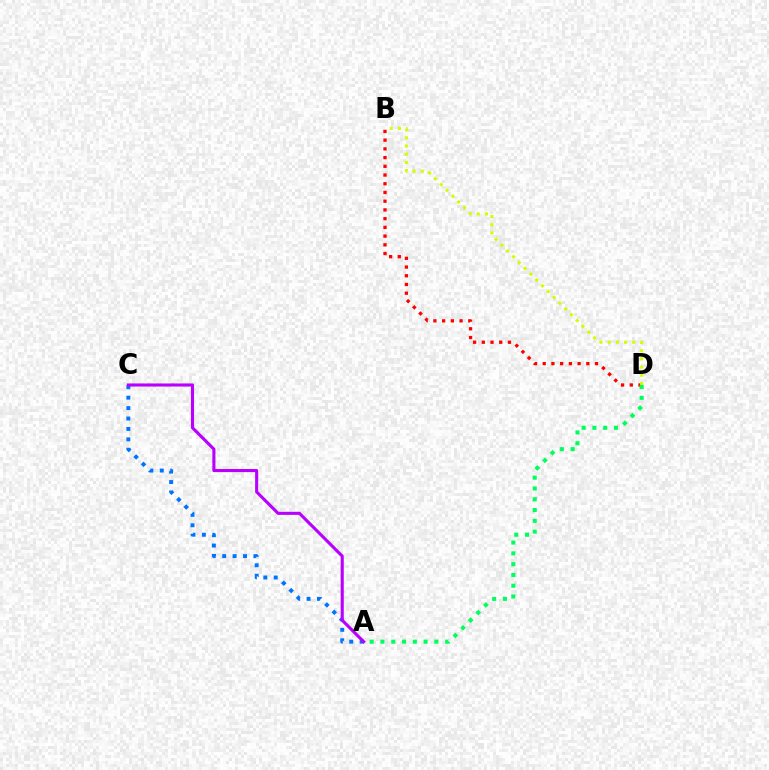{('B', 'D'): [{'color': '#ff0000', 'line_style': 'dotted', 'thickness': 2.37}, {'color': '#d1ff00', 'line_style': 'dotted', 'thickness': 2.23}], ('A', 'C'): [{'color': '#0074ff', 'line_style': 'dotted', 'thickness': 2.83}, {'color': '#b900ff', 'line_style': 'solid', 'thickness': 2.23}], ('A', 'D'): [{'color': '#00ff5c', 'line_style': 'dotted', 'thickness': 2.93}]}